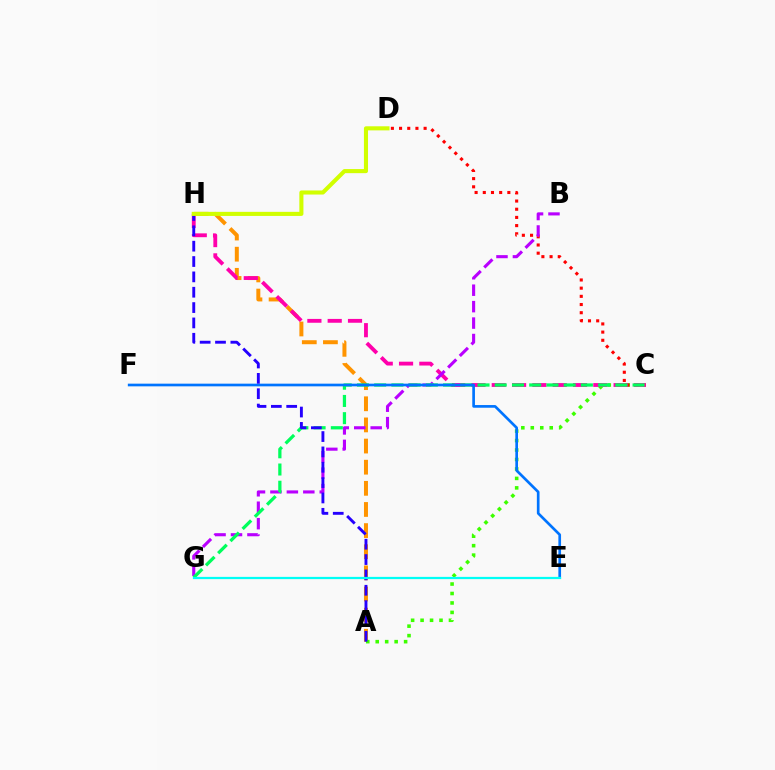{('A', 'H'): [{'color': '#ff9400', 'line_style': 'dashed', 'thickness': 2.87}, {'color': '#2500ff', 'line_style': 'dashed', 'thickness': 2.09}], ('A', 'C'): [{'color': '#3dff00', 'line_style': 'dotted', 'thickness': 2.57}], ('C', 'D'): [{'color': '#ff0000', 'line_style': 'dotted', 'thickness': 2.22}], ('C', 'H'): [{'color': '#ff00ac', 'line_style': 'dashed', 'thickness': 2.76}], ('B', 'G'): [{'color': '#b900ff', 'line_style': 'dashed', 'thickness': 2.23}], ('C', 'G'): [{'color': '#00ff5c', 'line_style': 'dashed', 'thickness': 2.34}], ('E', 'F'): [{'color': '#0074ff', 'line_style': 'solid', 'thickness': 1.93}], ('E', 'G'): [{'color': '#00fff6', 'line_style': 'solid', 'thickness': 1.61}], ('D', 'H'): [{'color': '#d1ff00', 'line_style': 'solid', 'thickness': 2.94}]}